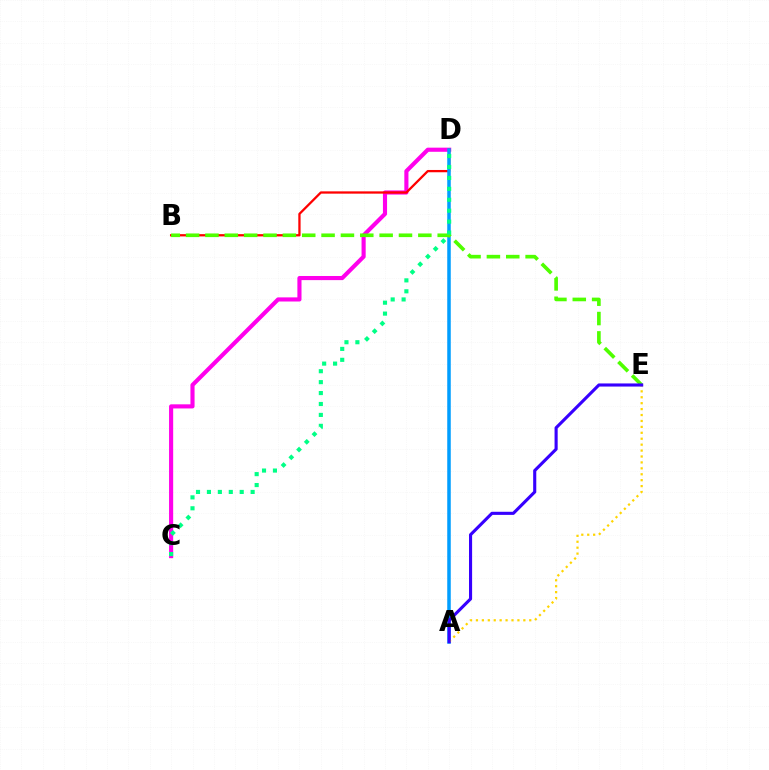{('C', 'D'): [{'color': '#ff00ed', 'line_style': 'solid', 'thickness': 2.97}, {'color': '#00ff86', 'line_style': 'dotted', 'thickness': 2.97}], ('B', 'D'): [{'color': '#ff0000', 'line_style': 'solid', 'thickness': 1.64}], ('A', 'D'): [{'color': '#009eff', 'line_style': 'solid', 'thickness': 2.53}], ('B', 'E'): [{'color': '#4fff00', 'line_style': 'dashed', 'thickness': 2.63}], ('A', 'E'): [{'color': '#ffd500', 'line_style': 'dotted', 'thickness': 1.61}, {'color': '#3700ff', 'line_style': 'solid', 'thickness': 2.24}]}